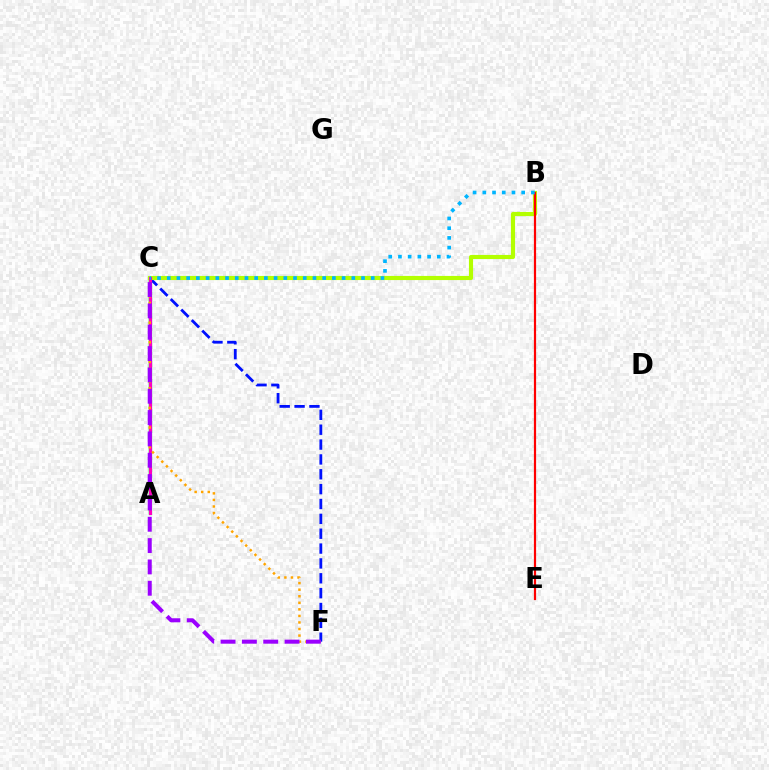{('A', 'C'): [{'color': '#00ff9d', 'line_style': 'solid', 'thickness': 2.33}, {'color': '#08ff00', 'line_style': 'solid', 'thickness': 1.7}, {'color': '#ff00bd', 'line_style': 'solid', 'thickness': 2.25}], ('C', 'F'): [{'color': '#0010ff', 'line_style': 'dashed', 'thickness': 2.02}, {'color': '#ffa500', 'line_style': 'dotted', 'thickness': 1.78}, {'color': '#9b00ff', 'line_style': 'dashed', 'thickness': 2.9}], ('B', 'C'): [{'color': '#b3ff00', 'line_style': 'solid', 'thickness': 2.97}, {'color': '#00b5ff', 'line_style': 'dotted', 'thickness': 2.64}], ('B', 'E'): [{'color': '#ff0000', 'line_style': 'solid', 'thickness': 1.59}]}